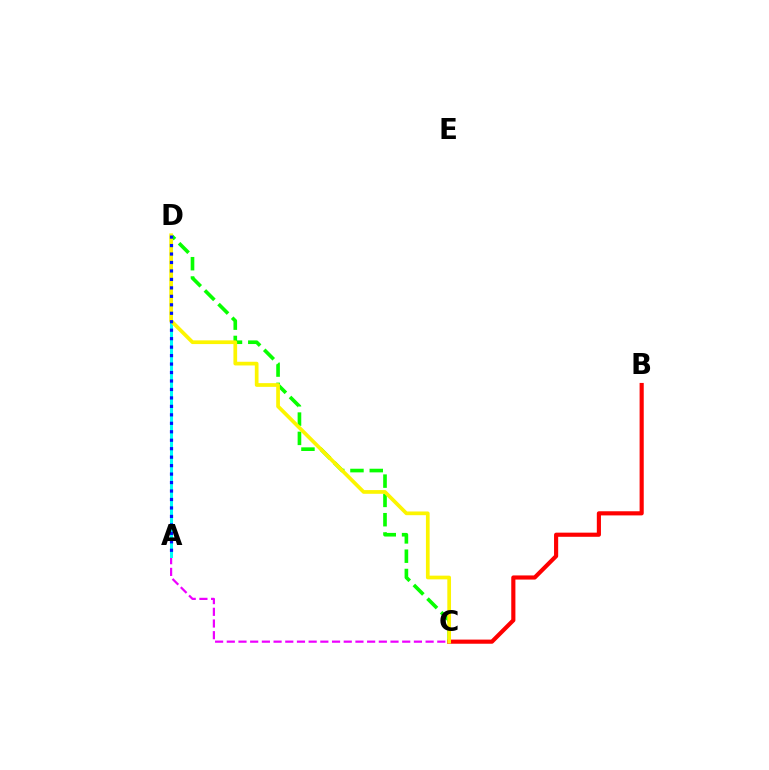{('C', 'D'): [{'color': '#08ff00', 'line_style': 'dashed', 'thickness': 2.62}, {'color': '#fcf500', 'line_style': 'solid', 'thickness': 2.67}], ('A', 'C'): [{'color': '#ee00ff', 'line_style': 'dashed', 'thickness': 1.59}], ('A', 'D'): [{'color': '#00fff6', 'line_style': 'solid', 'thickness': 2.17}, {'color': '#0010ff', 'line_style': 'dotted', 'thickness': 2.3}], ('B', 'C'): [{'color': '#ff0000', 'line_style': 'solid', 'thickness': 2.98}]}